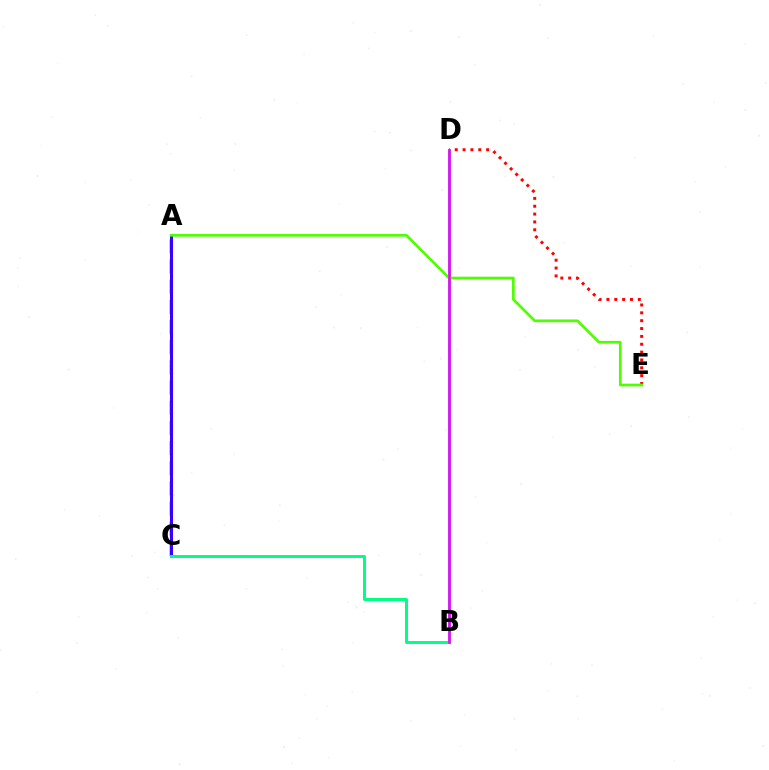{('B', 'D'): [{'color': '#009eff', 'line_style': 'solid', 'thickness': 1.8}, {'color': '#ff00ed', 'line_style': 'solid', 'thickness': 1.84}], ('A', 'C'): [{'color': '#ffd500', 'line_style': 'dashed', 'thickness': 2.74}, {'color': '#3700ff', 'line_style': 'solid', 'thickness': 2.19}], ('B', 'C'): [{'color': '#00ff86', 'line_style': 'solid', 'thickness': 2.15}], ('D', 'E'): [{'color': '#ff0000', 'line_style': 'dotted', 'thickness': 2.13}], ('A', 'E'): [{'color': '#4fff00', 'line_style': 'solid', 'thickness': 1.95}]}